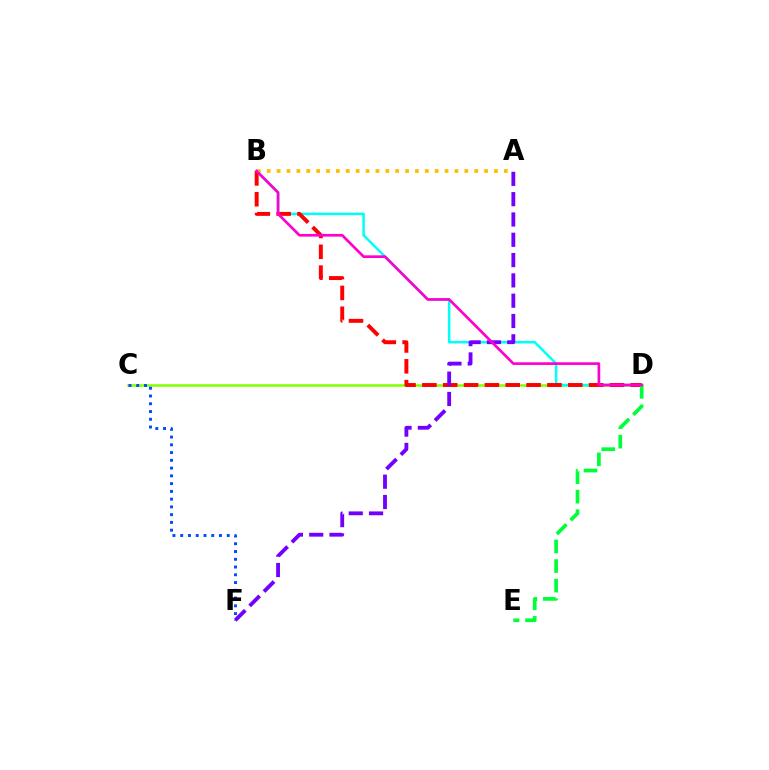{('C', 'D'): [{'color': '#84ff00', 'line_style': 'solid', 'thickness': 1.82}], ('B', 'D'): [{'color': '#00fff6', 'line_style': 'solid', 'thickness': 1.8}, {'color': '#ff0000', 'line_style': 'dashed', 'thickness': 2.83}, {'color': '#ff00cf', 'line_style': 'solid', 'thickness': 1.93}], ('A', 'B'): [{'color': '#ffbd00', 'line_style': 'dotted', 'thickness': 2.68}], ('C', 'F'): [{'color': '#004bff', 'line_style': 'dotted', 'thickness': 2.11}], ('A', 'F'): [{'color': '#7200ff', 'line_style': 'dashed', 'thickness': 2.76}], ('D', 'E'): [{'color': '#00ff39', 'line_style': 'dashed', 'thickness': 2.66}]}